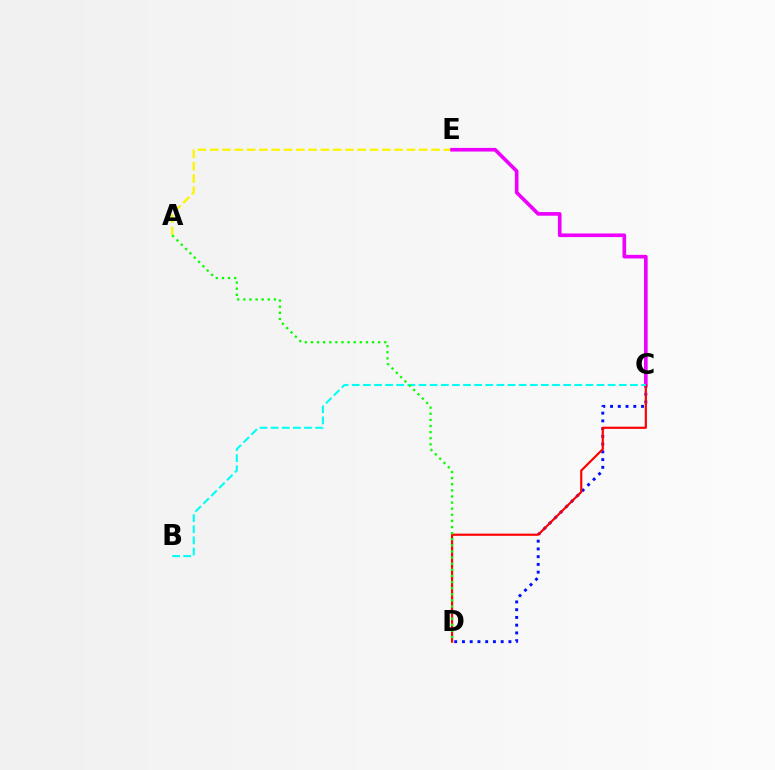{('A', 'E'): [{'color': '#fcf500', 'line_style': 'dashed', 'thickness': 1.67}], ('C', 'D'): [{'color': '#0010ff', 'line_style': 'dotted', 'thickness': 2.1}, {'color': '#ff0000', 'line_style': 'solid', 'thickness': 1.57}], ('C', 'E'): [{'color': '#ee00ff', 'line_style': 'solid', 'thickness': 2.63}], ('B', 'C'): [{'color': '#00fff6', 'line_style': 'dashed', 'thickness': 1.51}], ('A', 'D'): [{'color': '#08ff00', 'line_style': 'dotted', 'thickness': 1.66}]}